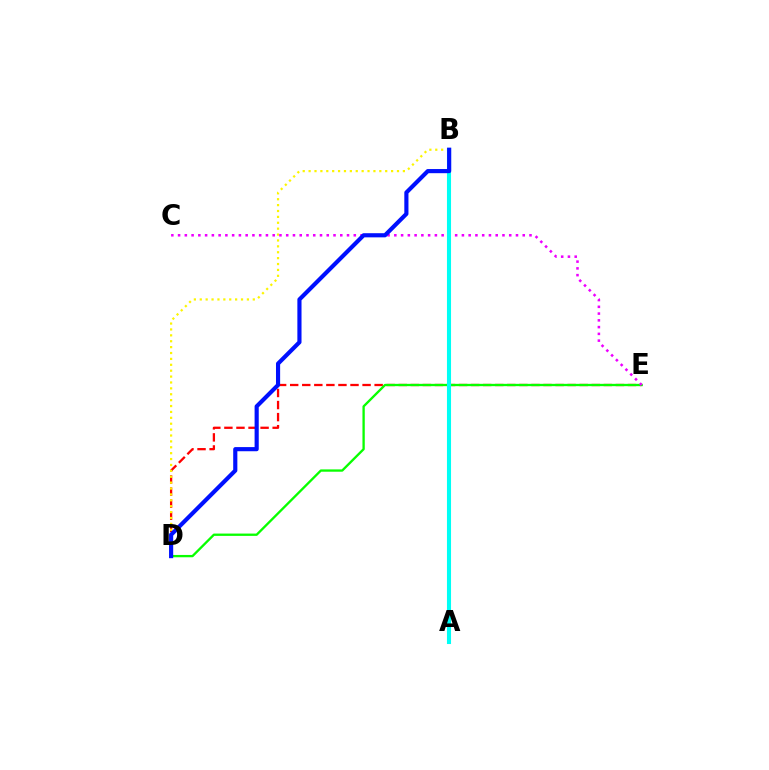{('D', 'E'): [{'color': '#ff0000', 'line_style': 'dashed', 'thickness': 1.64}, {'color': '#08ff00', 'line_style': 'solid', 'thickness': 1.67}], ('B', 'D'): [{'color': '#fcf500', 'line_style': 'dotted', 'thickness': 1.6}, {'color': '#0010ff', 'line_style': 'solid', 'thickness': 2.98}], ('C', 'E'): [{'color': '#ee00ff', 'line_style': 'dotted', 'thickness': 1.84}], ('A', 'B'): [{'color': '#00fff6', 'line_style': 'solid', 'thickness': 2.94}]}